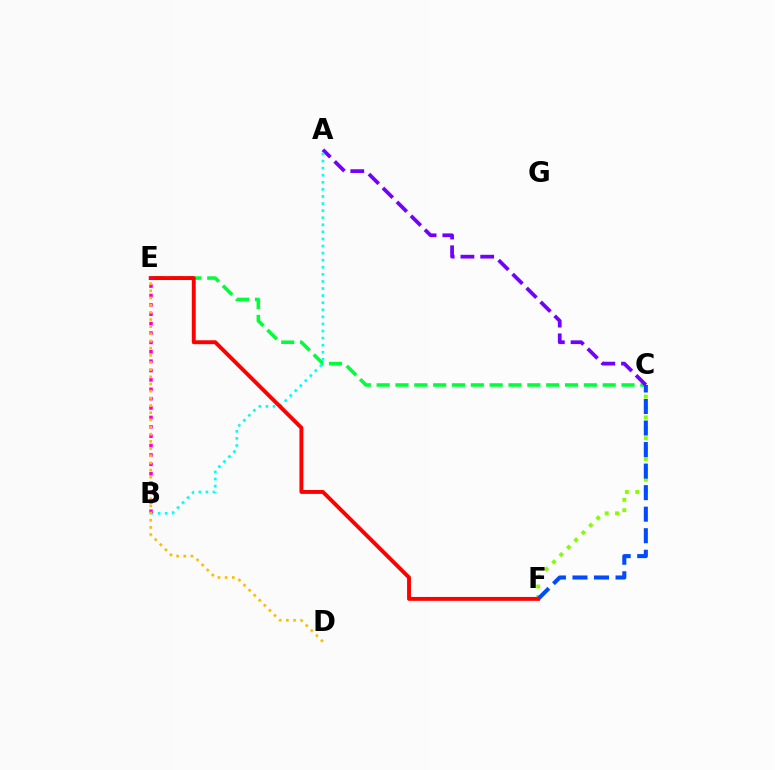{('C', 'E'): [{'color': '#00ff39', 'line_style': 'dashed', 'thickness': 2.56}], ('C', 'F'): [{'color': '#84ff00', 'line_style': 'dotted', 'thickness': 2.82}, {'color': '#004bff', 'line_style': 'dashed', 'thickness': 2.93}], ('A', 'C'): [{'color': '#7200ff', 'line_style': 'dashed', 'thickness': 2.68}], ('A', 'B'): [{'color': '#00fff6', 'line_style': 'dotted', 'thickness': 1.92}], ('E', 'F'): [{'color': '#ff0000', 'line_style': 'solid', 'thickness': 2.81}], ('B', 'E'): [{'color': '#ff00cf', 'line_style': 'dotted', 'thickness': 2.55}], ('D', 'E'): [{'color': '#ffbd00', 'line_style': 'dotted', 'thickness': 1.95}]}